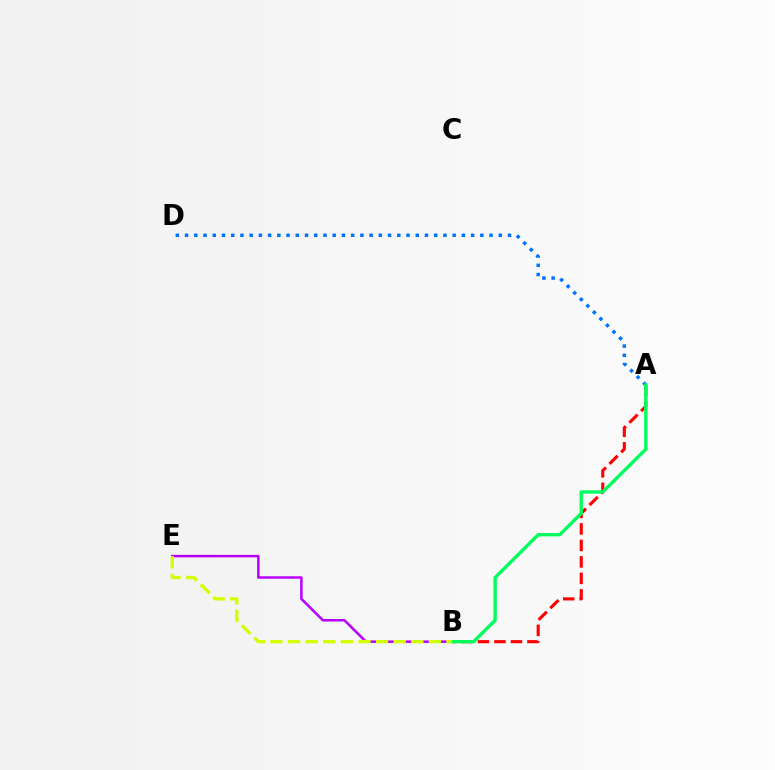{('B', 'E'): [{'color': '#b900ff', 'line_style': 'solid', 'thickness': 1.8}, {'color': '#d1ff00', 'line_style': 'dashed', 'thickness': 2.39}], ('A', 'B'): [{'color': '#ff0000', 'line_style': 'dashed', 'thickness': 2.24}, {'color': '#00ff5c', 'line_style': 'solid', 'thickness': 2.42}], ('A', 'D'): [{'color': '#0074ff', 'line_style': 'dotted', 'thickness': 2.51}]}